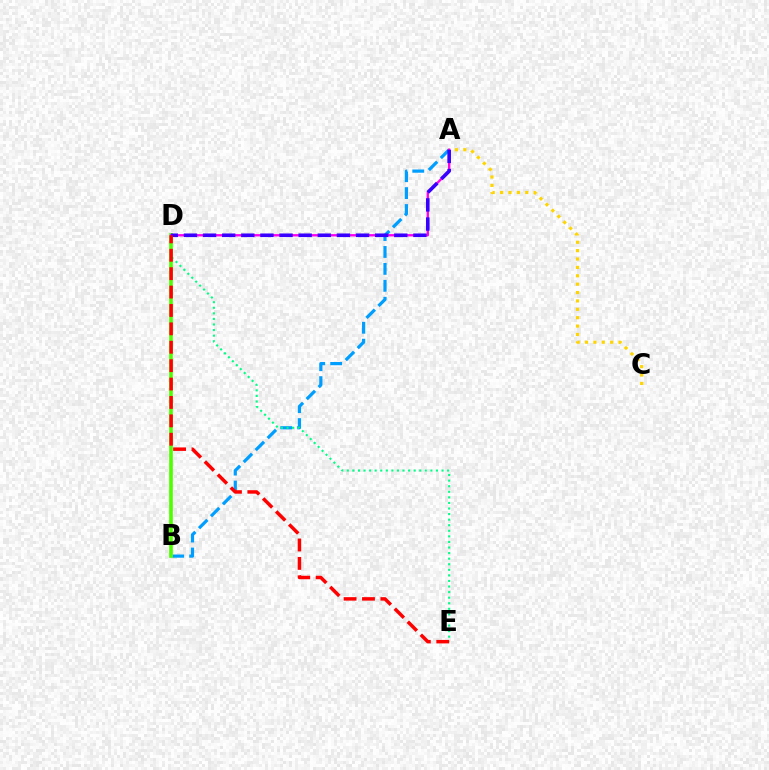{('A', 'B'): [{'color': '#009eff', 'line_style': 'dashed', 'thickness': 2.3}], ('D', 'E'): [{'color': '#00ff86', 'line_style': 'dotted', 'thickness': 1.51}, {'color': '#ff0000', 'line_style': 'dashed', 'thickness': 2.5}], ('A', 'C'): [{'color': '#ffd500', 'line_style': 'dotted', 'thickness': 2.28}], ('B', 'D'): [{'color': '#4fff00', 'line_style': 'solid', 'thickness': 2.62}], ('A', 'D'): [{'color': '#ff00ed', 'line_style': 'solid', 'thickness': 1.69}, {'color': '#3700ff', 'line_style': 'dashed', 'thickness': 2.6}]}